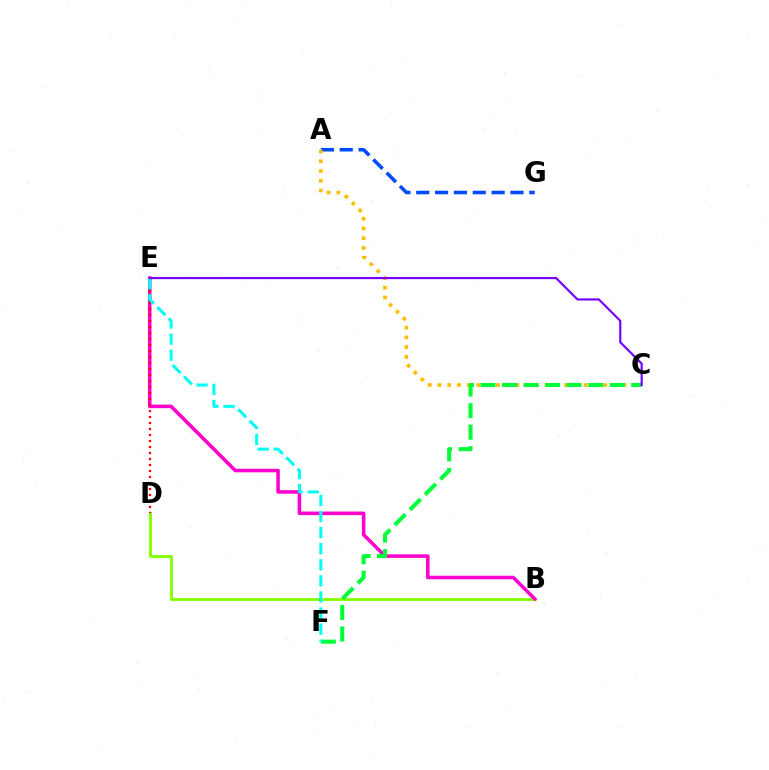{('B', 'D'): [{'color': '#84ff00', 'line_style': 'solid', 'thickness': 2.06}], ('A', 'G'): [{'color': '#004bff', 'line_style': 'dashed', 'thickness': 2.56}], ('B', 'E'): [{'color': '#ff00cf', 'line_style': 'solid', 'thickness': 2.55}], ('A', 'C'): [{'color': '#ffbd00', 'line_style': 'dotted', 'thickness': 2.65}], ('D', 'E'): [{'color': '#ff0000', 'line_style': 'dotted', 'thickness': 1.63}], ('C', 'F'): [{'color': '#00ff39', 'line_style': 'dashed', 'thickness': 2.93}], ('E', 'F'): [{'color': '#00fff6', 'line_style': 'dashed', 'thickness': 2.19}], ('C', 'E'): [{'color': '#7200ff', 'line_style': 'solid', 'thickness': 1.56}]}